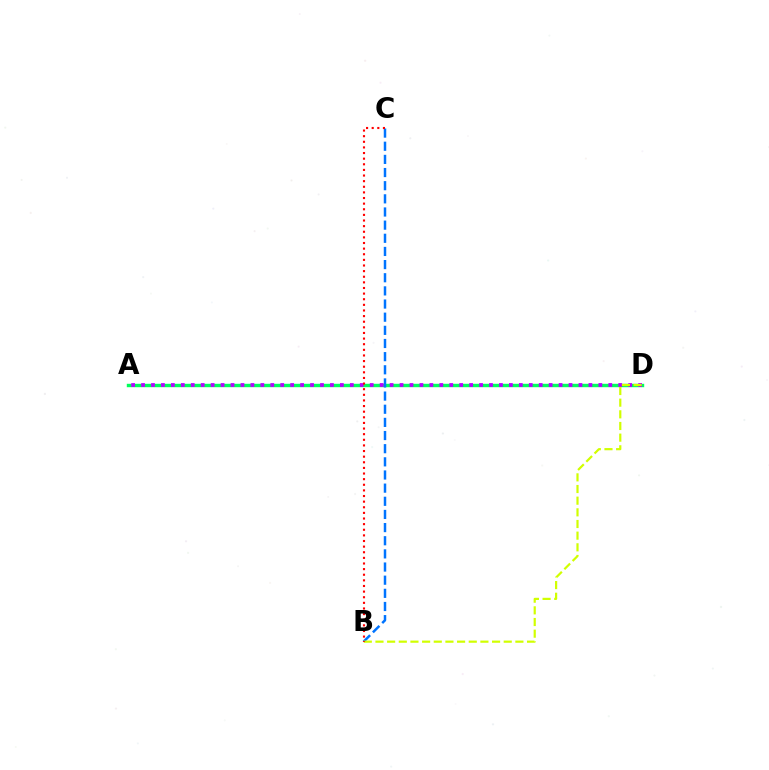{('A', 'D'): [{'color': '#00ff5c', 'line_style': 'solid', 'thickness': 2.45}, {'color': '#b900ff', 'line_style': 'dotted', 'thickness': 2.7}], ('B', 'C'): [{'color': '#0074ff', 'line_style': 'dashed', 'thickness': 1.79}, {'color': '#ff0000', 'line_style': 'dotted', 'thickness': 1.53}], ('B', 'D'): [{'color': '#d1ff00', 'line_style': 'dashed', 'thickness': 1.58}]}